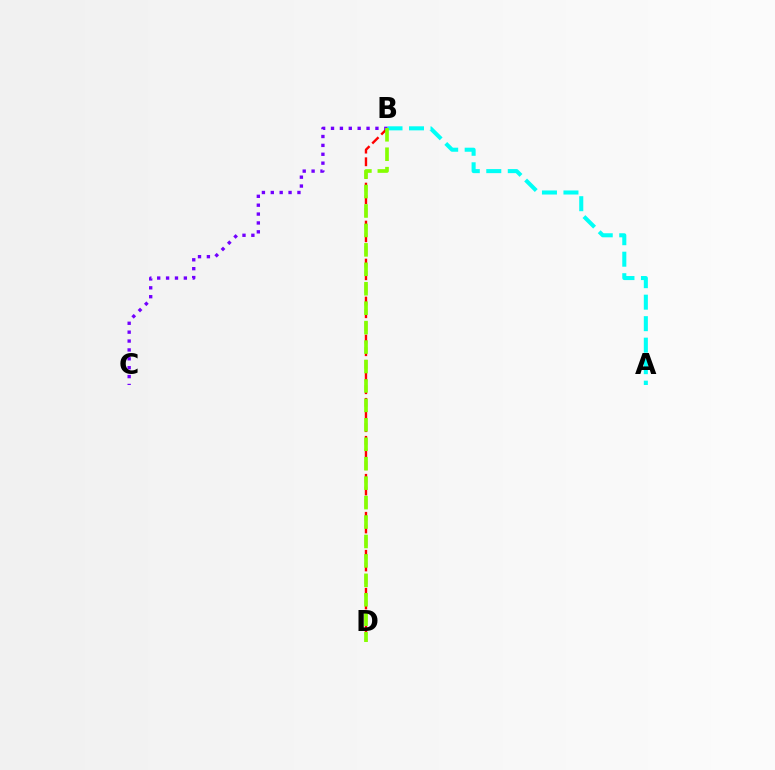{('A', 'B'): [{'color': '#00fff6', 'line_style': 'dashed', 'thickness': 2.92}], ('B', 'D'): [{'color': '#ff0000', 'line_style': 'dashed', 'thickness': 1.72}, {'color': '#84ff00', 'line_style': 'dashed', 'thickness': 2.64}], ('B', 'C'): [{'color': '#7200ff', 'line_style': 'dotted', 'thickness': 2.41}]}